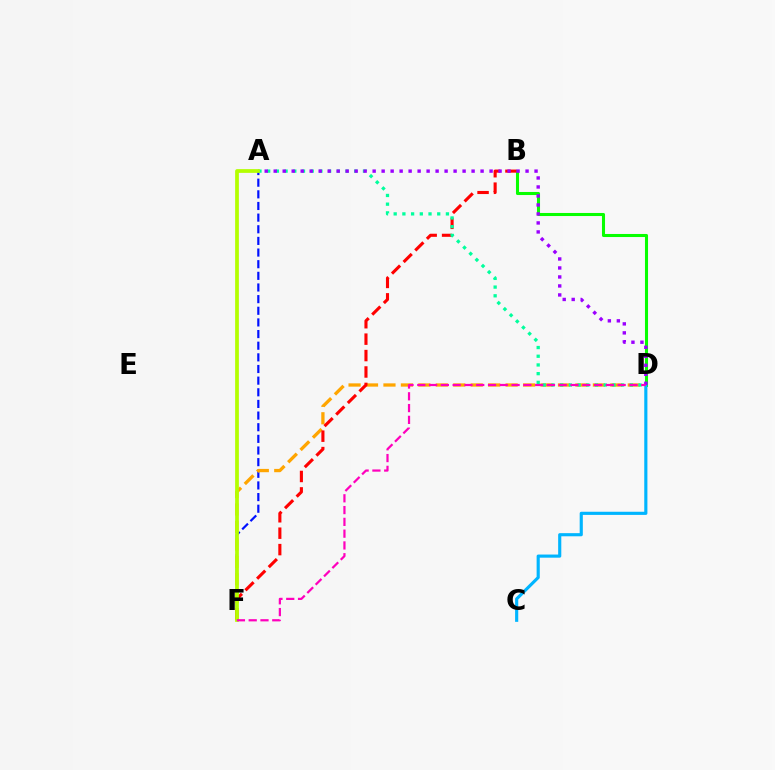{('B', 'D'): [{'color': '#08ff00', 'line_style': 'solid', 'thickness': 2.2}], ('A', 'F'): [{'color': '#0010ff', 'line_style': 'dashed', 'thickness': 1.58}, {'color': '#b3ff00', 'line_style': 'solid', 'thickness': 2.69}], ('D', 'F'): [{'color': '#ffa500', 'line_style': 'dashed', 'thickness': 2.37}, {'color': '#ff00bd', 'line_style': 'dashed', 'thickness': 1.6}], ('C', 'D'): [{'color': '#00b5ff', 'line_style': 'solid', 'thickness': 2.26}], ('B', 'F'): [{'color': '#ff0000', 'line_style': 'dashed', 'thickness': 2.23}], ('A', 'D'): [{'color': '#00ff9d', 'line_style': 'dotted', 'thickness': 2.37}, {'color': '#9b00ff', 'line_style': 'dotted', 'thickness': 2.44}]}